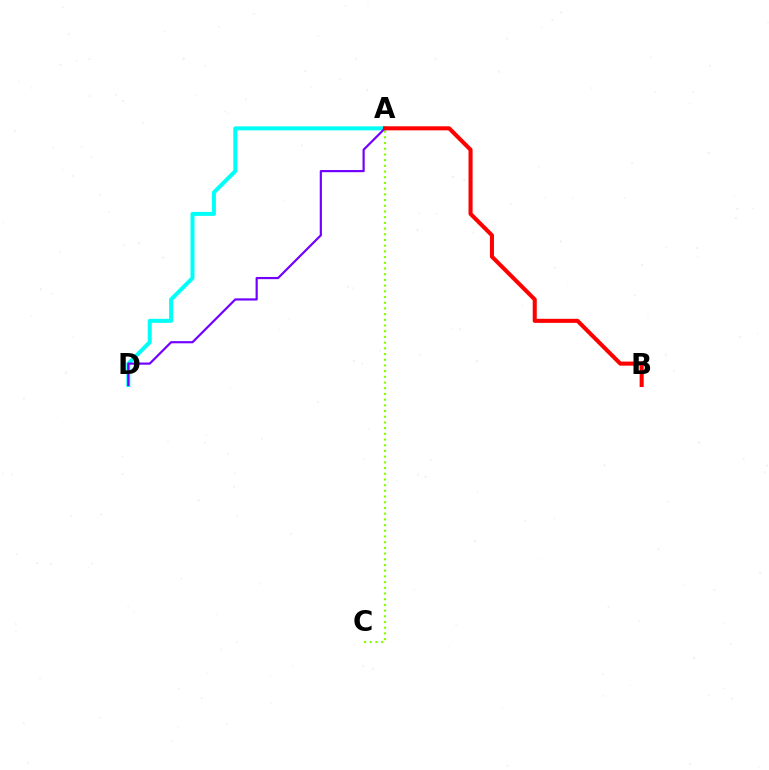{('A', 'C'): [{'color': '#84ff00', 'line_style': 'dotted', 'thickness': 1.55}], ('A', 'D'): [{'color': '#00fff6', 'line_style': 'solid', 'thickness': 2.88}, {'color': '#7200ff', 'line_style': 'solid', 'thickness': 1.57}], ('A', 'B'): [{'color': '#ff0000', 'line_style': 'solid', 'thickness': 2.93}]}